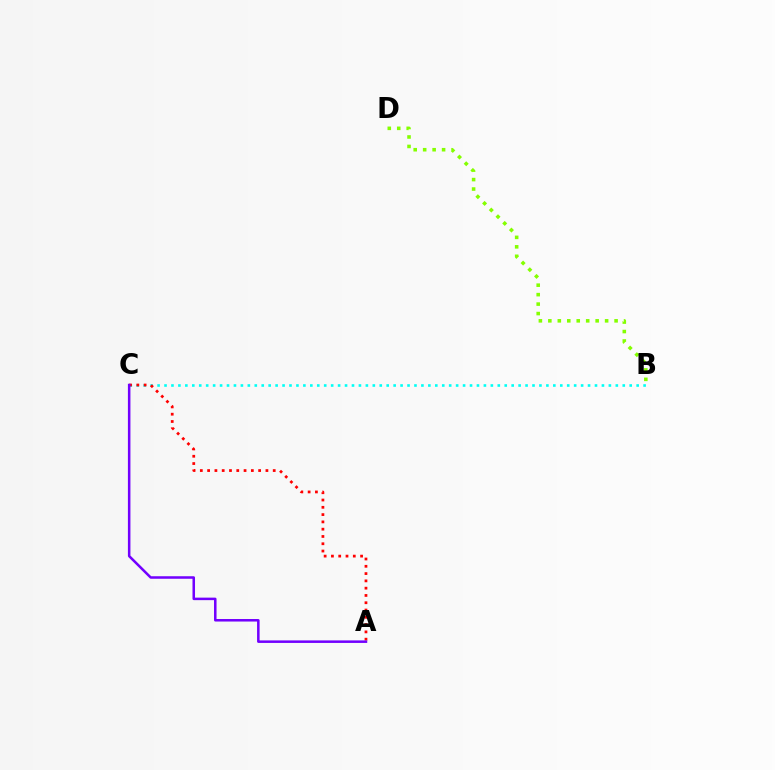{('B', 'C'): [{'color': '#00fff6', 'line_style': 'dotted', 'thickness': 1.89}], ('A', 'C'): [{'color': '#ff0000', 'line_style': 'dotted', 'thickness': 1.98}, {'color': '#7200ff', 'line_style': 'solid', 'thickness': 1.82}], ('B', 'D'): [{'color': '#84ff00', 'line_style': 'dotted', 'thickness': 2.57}]}